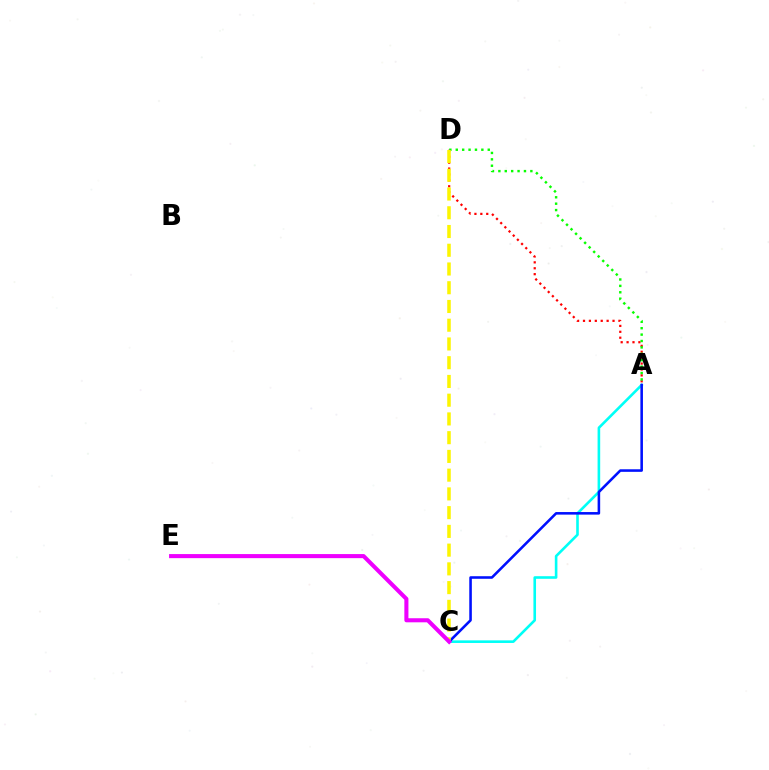{('A', 'D'): [{'color': '#ff0000', 'line_style': 'dotted', 'thickness': 1.6}, {'color': '#08ff00', 'line_style': 'dotted', 'thickness': 1.74}], ('A', 'C'): [{'color': '#00fff6', 'line_style': 'solid', 'thickness': 1.88}, {'color': '#0010ff', 'line_style': 'solid', 'thickness': 1.85}], ('C', 'D'): [{'color': '#fcf500', 'line_style': 'dashed', 'thickness': 2.55}], ('C', 'E'): [{'color': '#ee00ff', 'line_style': 'solid', 'thickness': 2.93}]}